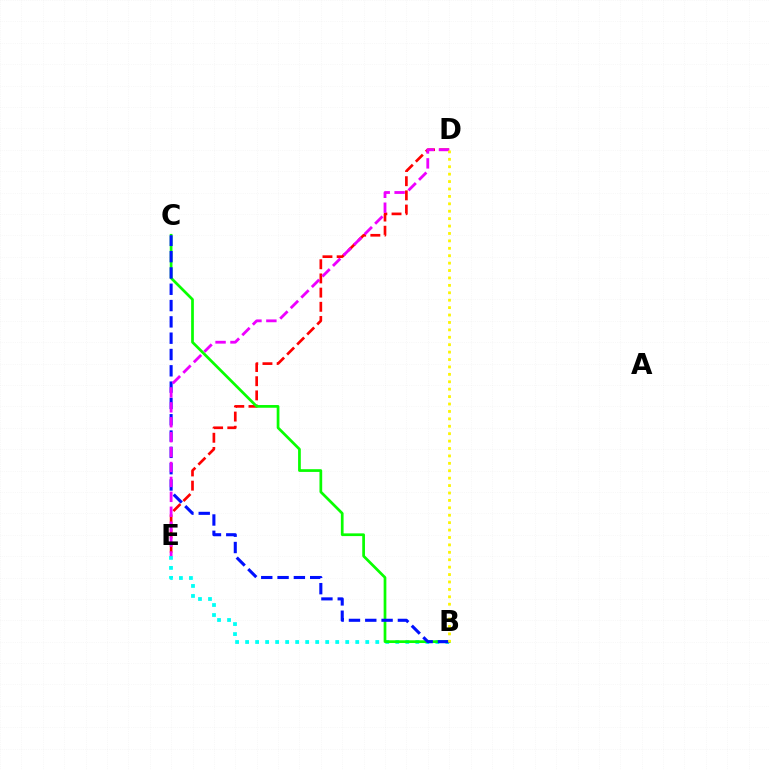{('B', 'E'): [{'color': '#00fff6', 'line_style': 'dotted', 'thickness': 2.72}], ('D', 'E'): [{'color': '#ff0000', 'line_style': 'dashed', 'thickness': 1.93}, {'color': '#ee00ff', 'line_style': 'dashed', 'thickness': 2.03}], ('B', 'C'): [{'color': '#08ff00', 'line_style': 'solid', 'thickness': 1.96}, {'color': '#0010ff', 'line_style': 'dashed', 'thickness': 2.22}], ('B', 'D'): [{'color': '#fcf500', 'line_style': 'dotted', 'thickness': 2.01}]}